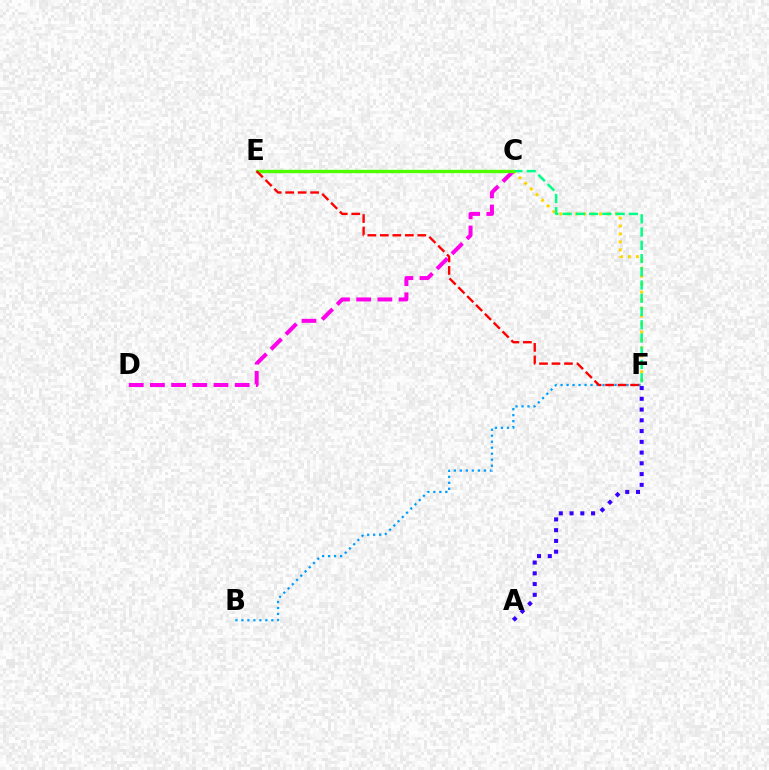{('C', 'F'): [{'color': '#ffd500', 'line_style': 'dotted', 'thickness': 2.16}, {'color': '#00ff86', 'line_style': 'dashed', 'thickness': 1.8}], ('C', 'D'): [{'color': '#ff00ed', 'line_style': 'dashed', 'thickness': 2.88}], ('A', 'F'): [{'color': '#3700ff', 'line_style': 'dotted', 'thickness': 2.92}], ('B', 'F'): [{'color': '#009eff', 'line_style': 'dotted', 'thickness': 1.63}], ('C', 'E'): [{'color': '#4fff00', 'line_style': 'solid', 'thickness': 2.42}], ('E', 'F'): [{'color': '#ff0000', 'line_style': 'dashed', 'thickness': 1.7}]}